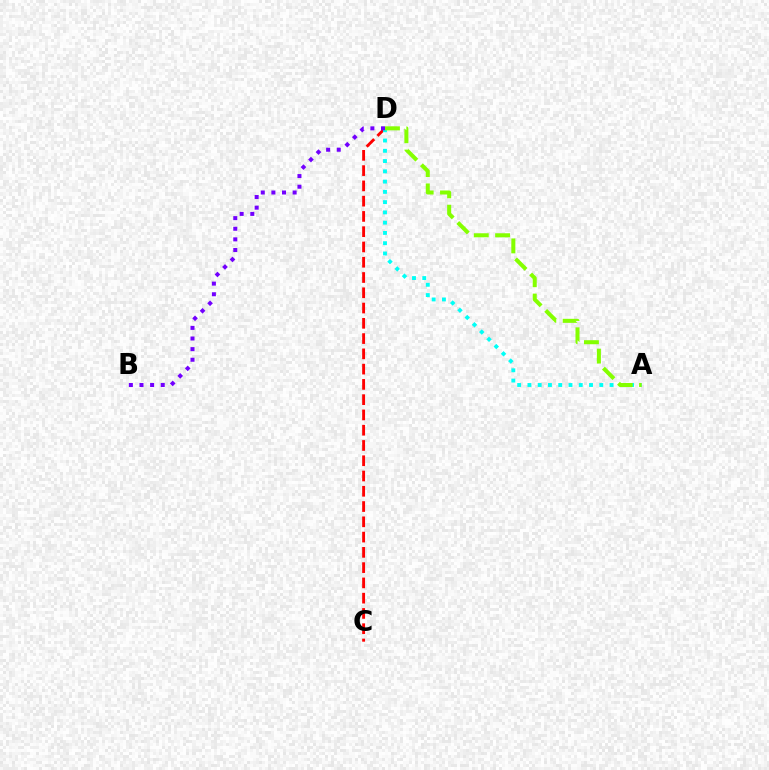{('C', 'D'): [{'color': '#ff0000', 'line_style': 'dashed', 'thickness': 2.07}], ('A', 'D'): [{'color': '#00fff6', 'line_style': 'dotted', 'thickness': 2.79}, {'color': '#84ff00', 'line_style': 'dashed', 'thickness': 2.9}], ('B', 'D'): [{'color': '#7200ff', 'line_style': 'dotted', 'thickness': 2.89}]}